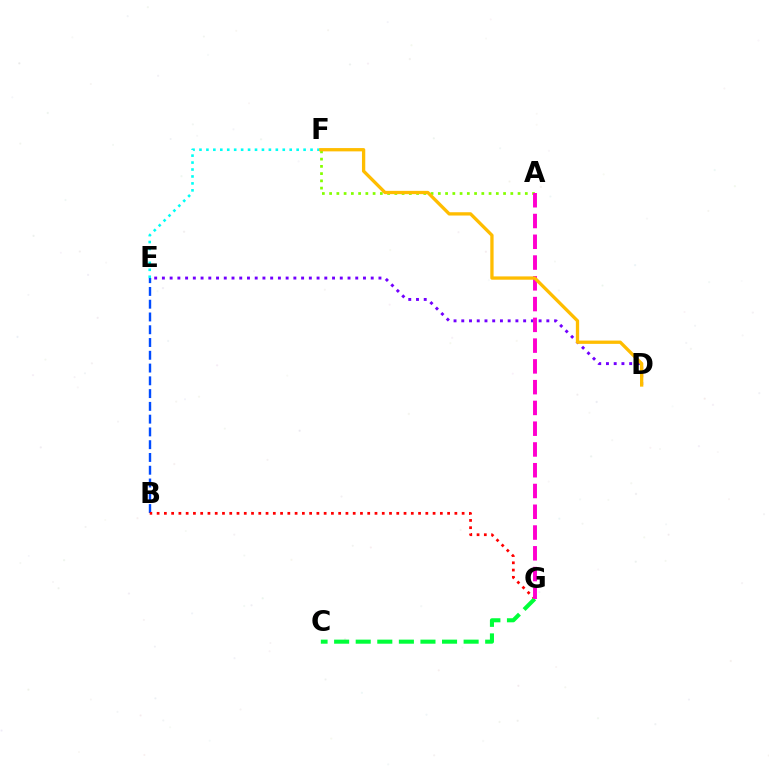{('B', 'E'): [{'color': '#004bff', 'line_style': 'dashed', 'thickness': 1.73}], ('D', 'E'): [{'color': '#7200ff', 'line_style': 'dotted', 'thickness': 2.1}], ('B', 'G'): [{'color': '#ff0000', 'line_style': 'dotted', 'thickness': 1.97}], ('E', 'F'): [{'color': '#00fff6', 'line_style': 'dotted', 'thickness': 1.89}], ('A', 'F'): [{'color': '#84ff00', 'line_style': 'dotted', 'thickness': 1.97}], ('C', 'G'): [{'color': '#00ff39', 'line_style': 'dashed', 'thickness': 2.93}], ('A', 'G'): [{'color': '#ff00cf', 'line_style': 'dashed', 'thickness': 2.82}], ('D', 'F'): [{'color': '#ffbd00', 'line_style': 'solid', 'thickness': 2.37}]}